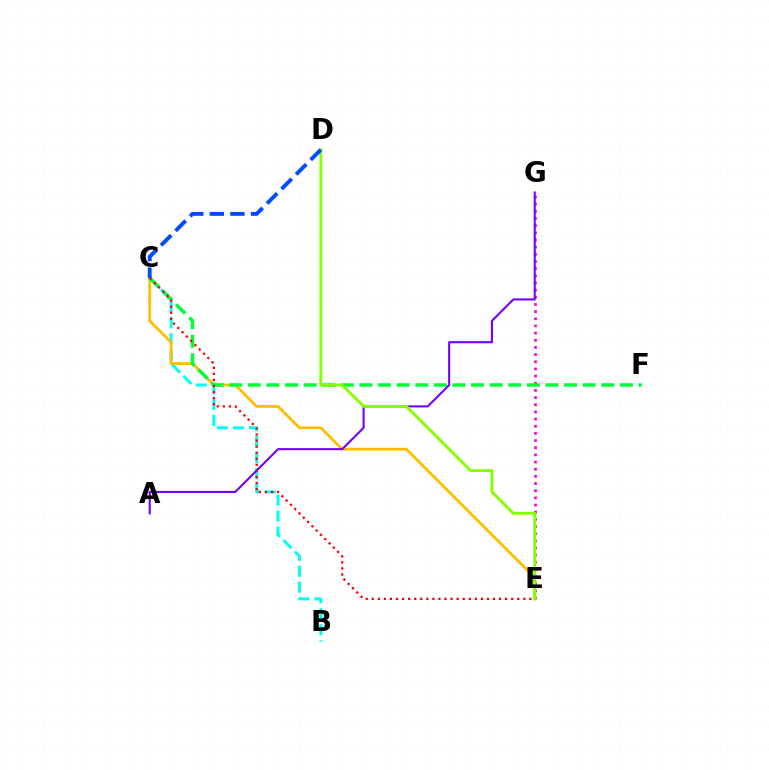{('E', 'G'): [{'color': '#ff00cf', 'line_style': 'dotted', 'thickness': 1.95}], ('B', 'C'): [{'color': '#00fff6', 'line_style': 'dashed', 'thickness': 2.17}], ('C', 'E'): [{'color': '#ffbd00', 'line_style': 'solid', 'thickness': 2.0}, {'color': '#ff0000', 'line_style': 'dotted', 'thickness': 1.65}], ('C', 'F'): [{'color': '#00ff39', 'line_style': 'dashed', 'thickness': 2.53}], ('A', 'G'): [{'color': '#7200ff', 'line_style': 'solid', 'thickness': 1.5}], ('D', 'E'): [{'color': '#84ff00', 'line_style': 'solid', 'thickness': 2.05}], ('C', 'D'): [{'color': '#004bff', 'line_style': 'dashed', 'thickness': 2.79}]}